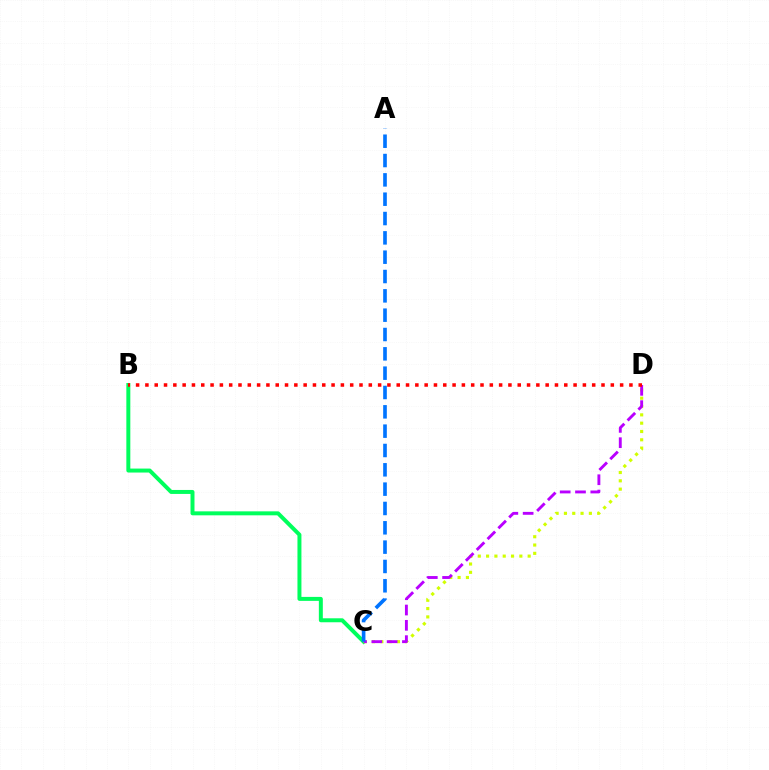{('B', 'C'): [{'color': '#00ff5c', 'line_style': 'solid', 'thickness': 2.86}], ('C', 'D'): [{'color': '#d1ff00', 'line_style': 'dotted', 'thickness': 2.26}, {'color': '#b900ff', 'line_style': 'dashed', 'thickness': 2.08}], ('B', 'D'): [{'color': '#ff0000', 'line_style': 'dotted', 'thickness': 2.53}], ('A', 'C'): [{'color': '#0074ff', 'line_style': 'dashed', 'thickness': 2.63}]}